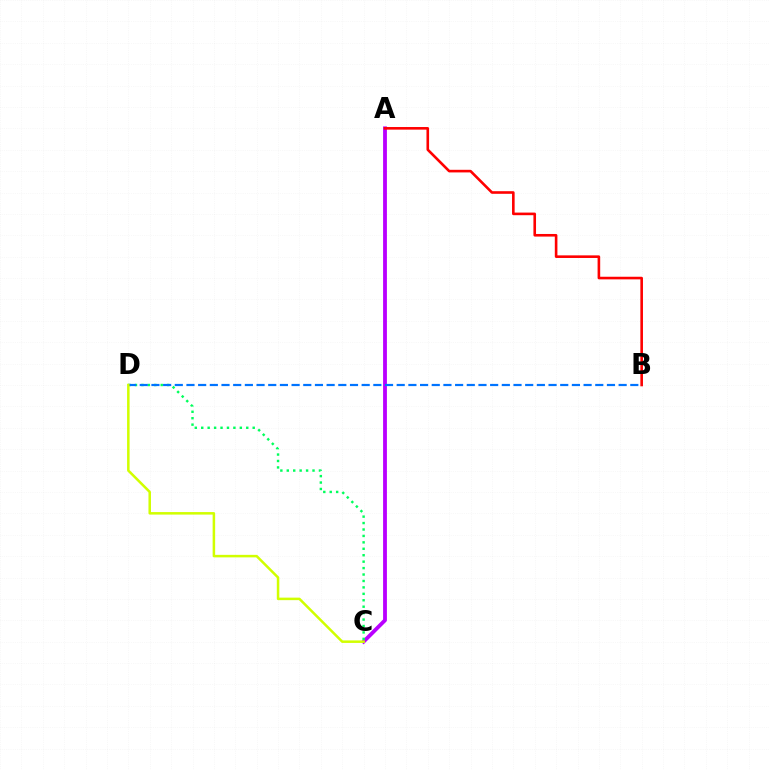{('A', 'C'): [{'color': '#b900ff', 'line_style': 'solid', 'thickness': 2.75}], ('A', 'B'): [{'color': '#ff0000', 'line_style': 'solid', 'thickness': 1.88}], ('C', 'D'): [{'color': '#00ff5c', 'line_style': 'dotted', 'thickness': 1.75}, {'color': '#d1ff00', 'line_style': 'solid', 'thickness': 1.81}], ('B', 'D'): [{'color': '#0074ff', 'line_style': 'dashed', 'thickness': 1.59}]}